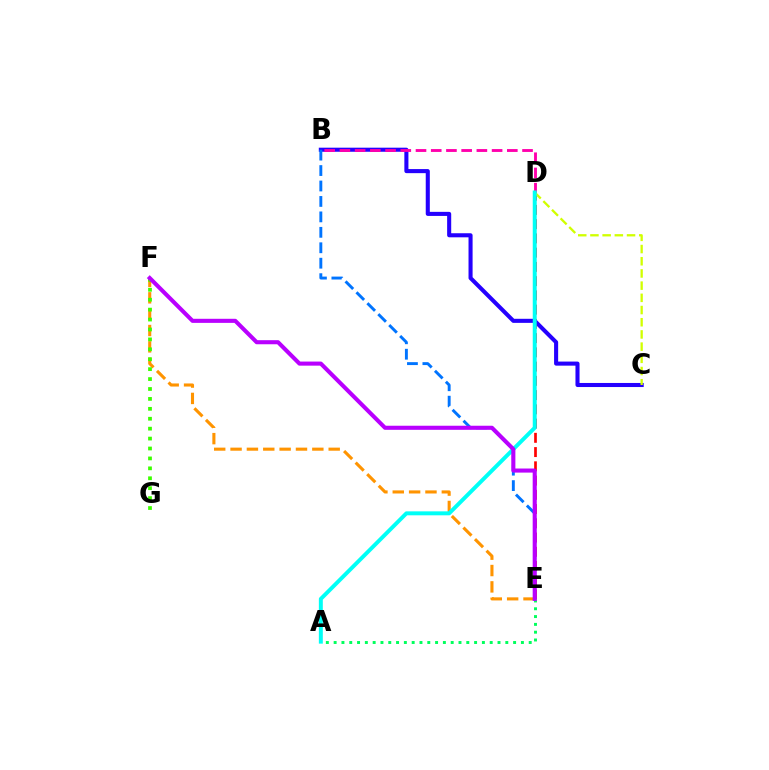{('E', 'F'): [{'color': '#ff9400', 'line_style': 'dashed', 'thickness': 2.22}, {'color': '#b900ff', 'line_style': 'solid', 'thickness': 2.94}], ('F', 'G'): [{'color': '#3dff00', 'line_style': 'dotted', 'thickness': 2.7}], ('D', 'E'): [{'color': '#ff0000', 'line_style': 'dashed', 'thickness': 1.94}], ('B', 'C'): [{'color': '#2500ff', 'line_style': 'solid', 'thickness': 2.93}], ('B', 'D'): [{'color': '#ff00ac', 'line_style': 'dashed', 'thickness': 2.07}], ('C', 'D'): [{'color': '#d1ff00', 'line_style': 'dashed', 'thickness': 1.66}], ('B', 'E'): [{'color': '#0074ff', 'line_style': 'dashed', 'thickness': 2.1}], ('A', 'E'): [{'color': '#00ff5c', 'line_style': 'dotted', 'thickness': 2.12}], ('A', 'D'): [{'color': '#00fff6', 'line_style': 'solid', 'thickness': 2.85}]}